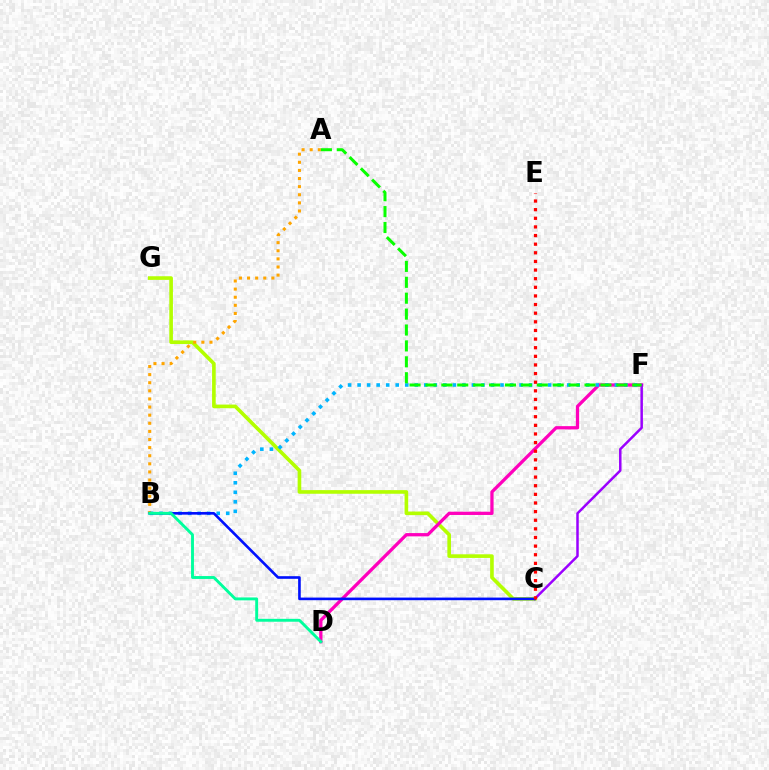{('C', 'G'): [{'color': '#b3ff00', 'line_style': 'solid', 'thickness': 2.61}], ('A', 'B'): [{'color': '#ffa500', 'line_style': 'dotted', 'thickness': 2.2}], ('D', 'F'): [{'color': '#ff00bd', 'line_style': 'solid', 'thickness': 2.36}], ('B', 'F'): [{'color': '#00b5ff', 'line_style': 'dotted', 'thickness': 2.59}], ('C', 'F'): [{'color': '#9b00ff', 'line_style': 'solid', 'thickness': 1.8}], ('B', 'C'): [{'color': '#0010ff', 'line_style': 'solid', 'thickness': 1.89}], ('A', 'F'): [{'color': '#08ff00', 'line_style': 'dashed', 'thickness': 2.16}], ('B', 'D'): [{'color': '#00ff9d', 'line_style': 'solid', 'thickness': 2.09}], ('C', 'E'): [{'color': '#ff0000', 'line_style': 'dotted', 'thickness': 2.34}]}